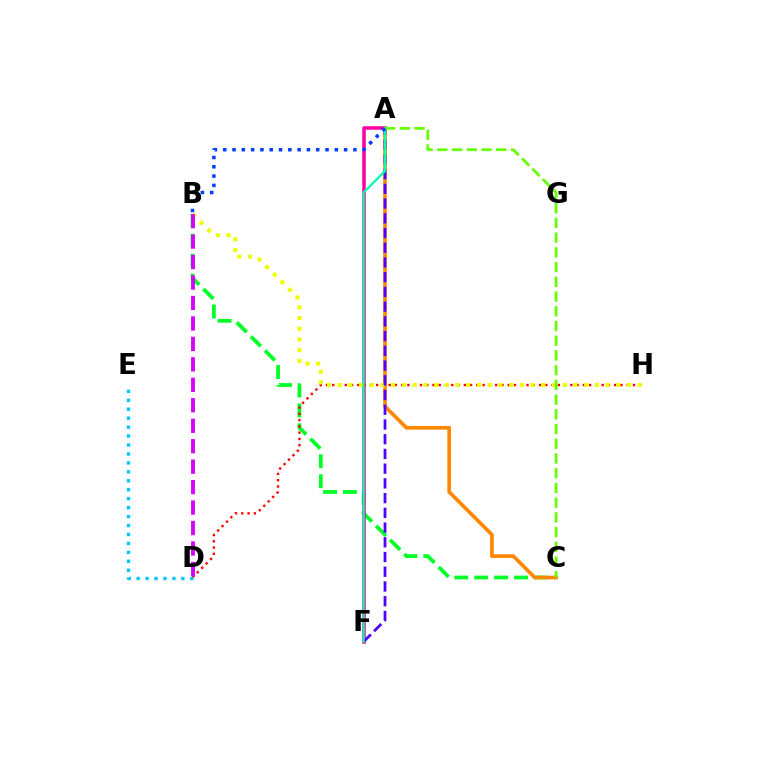{('B', 'C'): [{'color': '#00ff27', 'line_style': 'dashed', 'thickness': 2.71}], ('A', 'F'): [{'color': '#ff00a0', 'line_style': 'solid', 'thickness': 2.53}, {'color': '#4f00ff', 'line_style': 'dashed', 'thickness': 2.0}, {'color': '#00ffaf', 'line_style': 'solid', 'thickness': 1.63}], ('A', 'C'): [{'color': '#ff8800', 'line_style': 'solid', 'thickness': 2.64}, {'color': '#66ff00', 'line_style': 'dashed', 'thickness': 2.0}], ('D', 'H'): [{'color': '#ff0000', 'line_style': 'dotted', 'thickness': 1.7}], ('B', 'H'): [{'color': '#eeff00', 'line_style': 'dotted', 'thickness': 2.91}], ('D', 'E'): [{'color': '#00c7ff', 'line_style': 'dotted', 'thickness': 2.43}], ('B', 'D'): [{'color': '#d600ff', 'line_style': 'dashed', 'thickness': 2.78}], ('A', 'B'): [{'color': '#003fff', 'line_style': 'dotted', 'thickness': 2.53}]}